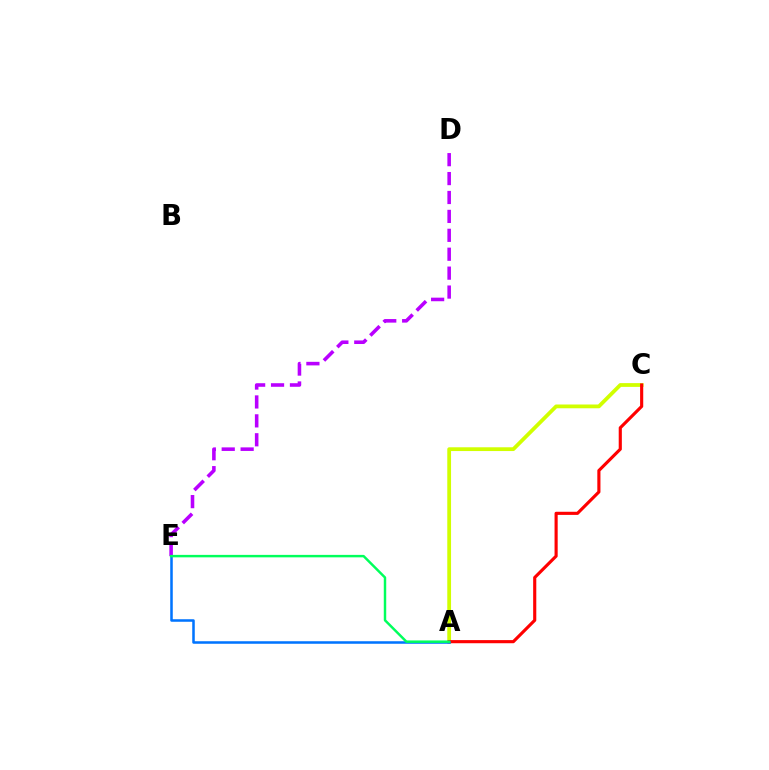{('D', 'E'): [{'color': '#b900ff', 'line_style': 'dashed', 'thickness': 2.57}], ('A', 'C'): [{'color': '#d1ff00', 'line_style': 'solid', 'thickness': 2.72}, {'color': '#ff0000', 'line_style': 'solid', 'thickness': 2.25}], ('A', 'E'): [{'color': '#0074ff', 'line_style': 'solid', 'thickness': 1.82}, {'color': '#00ff5c', 'line_style': 'solid', 'thickness': 1.77}]}